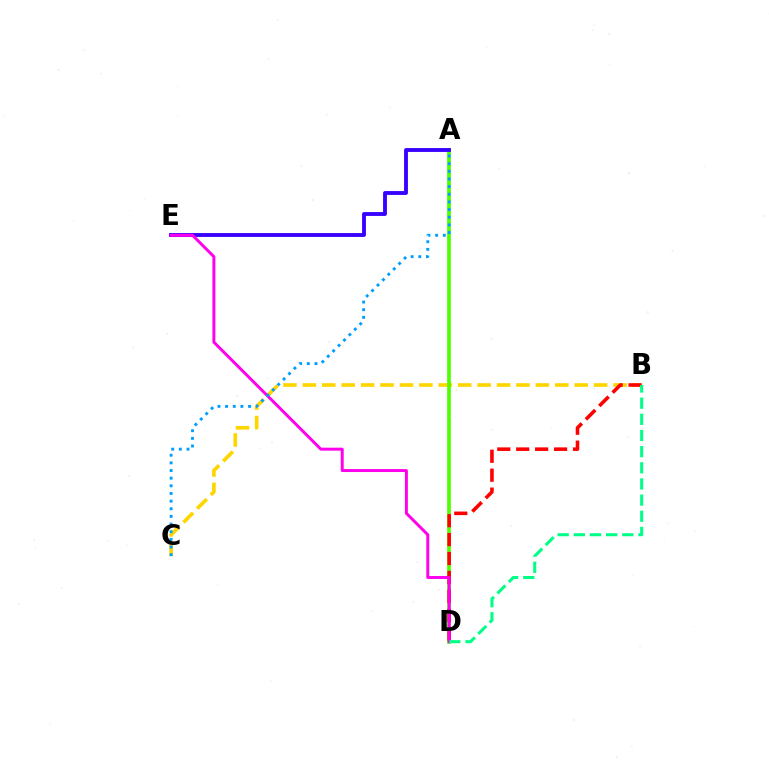{('B', 'C'): [{'color': '#ffd500', 'line_style': 'dashed', 'thickness': 2.64}], ('A', 'D'): [{'color': '#4fff00', 'line_style': 'solid', 'thickness': 2.65}], ('A', 'E'): [{'color': '#3700ff', 'line_style': 'solid', 'thickness': 2.78}], ('B', 'D'): [{'color': '#ff0000', 'line_style': 'dashed', 'thickness': 2.57}, {'color': '#00ff86', 'line_style': 'dashed', 'thickness': 2.19}], ('D', 'E'): [{'color': '#ff00ed', 'line_style': 'solid', 'thickness': 2.13}], ('A', 'C'): [{'color': '#009eff', 'line_style': 'dotted', 'thickness': 2.08}]}